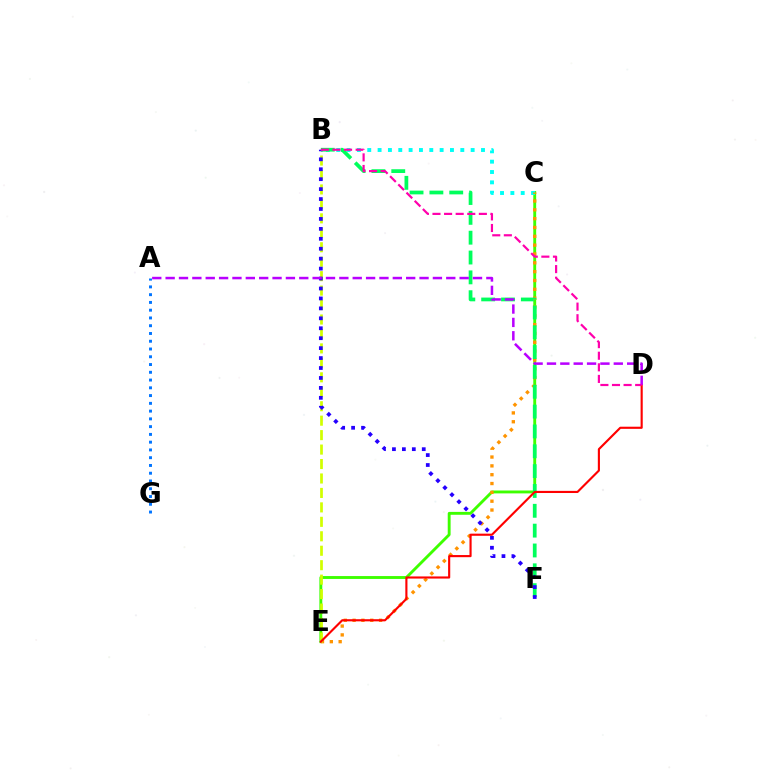{('C', 'E'): [{'color': '#3dff00', 'line_style': 'solid', 'thickness': 2.07}, {'color': '#ff9400', 'line_style': 'dotted', 'thickness': 2.4}], ('B', 'C'): [{'color': '#00fff6', 'line_style': 'dotted', 'thickness': 2.81}], ('B', 'E'): [{'color': '#d1ff00', 'line_style': 'dashed', 'thickness': 1.96}], ('B', 'F'): [{'color': '#00ff5c', 'line_style': 'dashed', 'thickness': 2.7}, {'color': '#2500ff', 'line_style': 'dotted', 'thickness': 2.7}], ('D', 'E'): [{'color': '#ff0000', 'line_style': 'solid', 'thickness': 1.54}], ('A', 'G'): [{'color': '#0074ff', 'line_style': 'dotted', 'thickness': 2.11}], ('A', 'D'): [{'color': '#b900ff', 'line_style': 'dashed', 'thickness': 1.82}], ('B', 'D'): [{'color': '#ff00ac', 'line_style': 'dashed', 'thickness': 1.57}]}